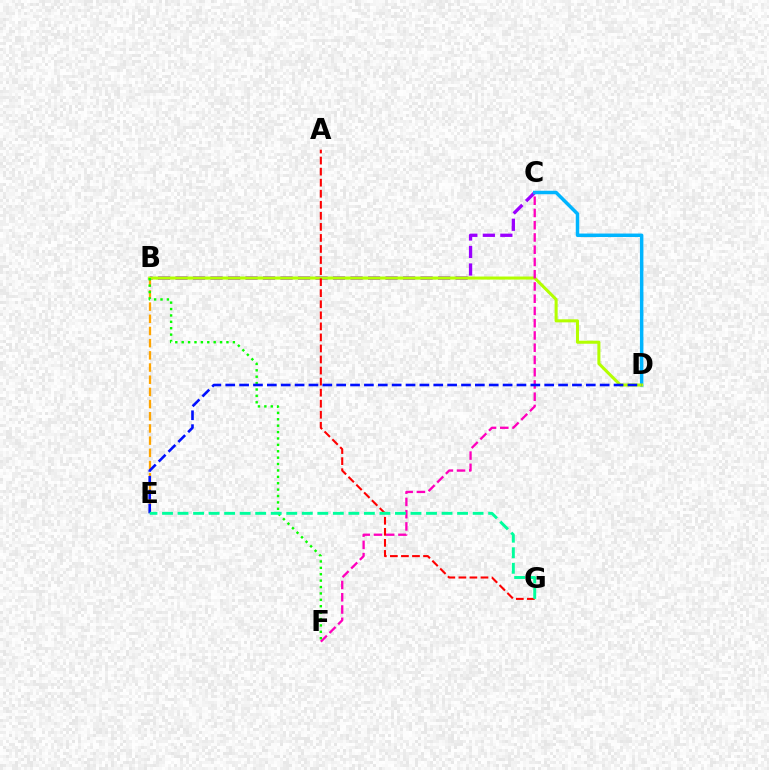{('B', 'C'): [{'color': '#9b00ff', 'line_style': 'dashed', 'thickness': 2.38}], ('C', 'D'): [{'color': '#00b5ff', 'line_style': 'solid', 'thickness': 2.5}], ('B', 'E'): [{'color': '#ffa500', 'line_style': 'dashed', 'thickness': 1.66}], ('B', 'D'): [{'color': '#b3ff00', 'line_style': 'solid', 'thickness': 2.2}], ('C', 'F'): [{'color': '#ff00bd', 'line_style': 'dashed', 'thickness': 1.66}], ('B', 'F'): [{'color': '#08ff00', 'line_style': 'dotted', 'thickness': 1.74}], ('A', 'G'): [{'color': '#ff0000', 'line_style': 'dashed', 'thickness': 1.5}], ('D', 'E'): [{'color': '#0010ff', 'line_style': 'dashed', 'thickness': 1.88}], ('E', 'G'): [{'color': '#00ff9d', 'line_style': 'dashed', 'thickness': 2.11}]}